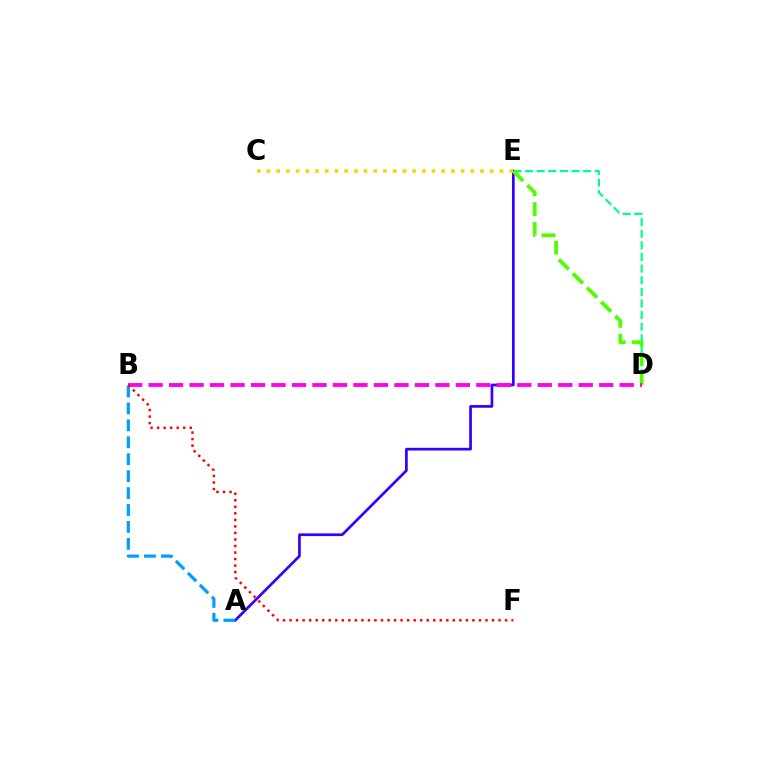{('D', 'E'): [{'color': '#00ff86', 'line_style': 'dashed', 'thickness': 1.58}, {'color': '#4fff00', 'line_style': 'dashed', 'thickness': 2.71}], ('A', 'E'): [{'color': '#3700ff', 'line_style': 'solid', 'thickness': 1.96}], ('C', 'E'): [{'color': '#ffd500', 'line_style': 'dotted', 'thickness': 2.64}], ('A', 'B'): [{'color': '#009eff', 'line_style': 'dashed', 'thickness': 2.3}], ('B', 'D'): [{'color': '#ff00ed', 'line_style': 'dashed', 'thickness': 2.78}], ('B', 'F'): [{'color': '#ff0000', 'line_style': 'dotted', 'thickness': 1.77}]}